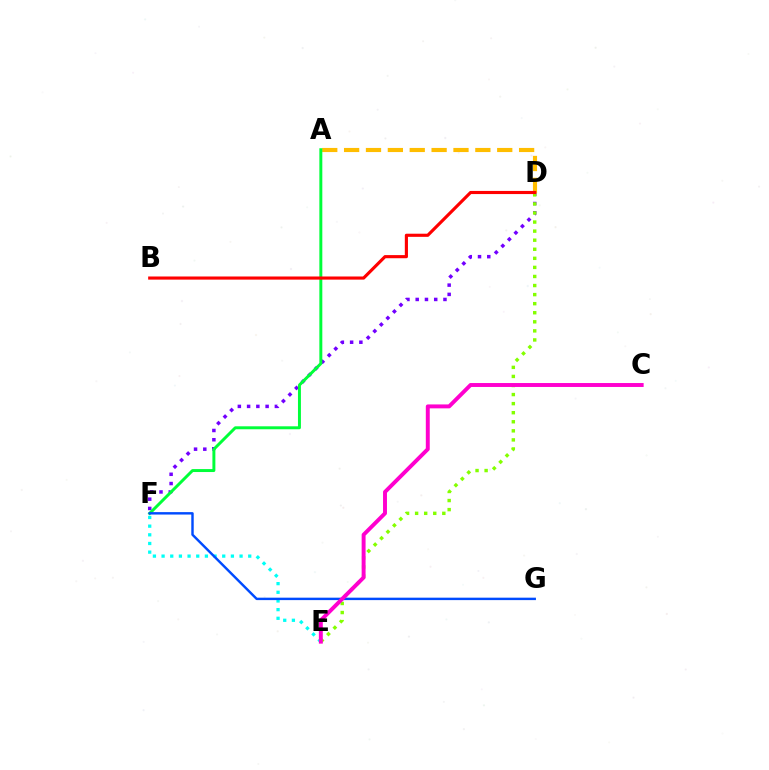{('D', 'F'): [{'color': '#7200ff', 'line_style': 'dotted', 'thickness': 2.51}], ('A', 'D'): [{'color': '#ffbd00', 'line_style': 'dashed', 'thickness': 2.97}], ('A', 'F'): [{'color': '#00ff39', 'line_style': 'solid', 'thickness': 2.13}], ('D', 'E'): [{'color': '#84ff00', 'line_style': 'dotted', 'thickness': 2.46}], ('B', 'D'): [{'color': '#ff0000', 'line_style': 'solid', 'thickness': 2.26}], ('E', 'F'): [{'color': '#00fff6', 'line_style': 'dotted', 'thickness': 2.35}], ('F', 'G'): [{'color': '#004bff', 'line_style': 'solid', 'thickness': 1.75}], ('C', 'E'): [{'color': '#ff00cf', 'line_style': 'solid', 'thickness': 2.83}]}